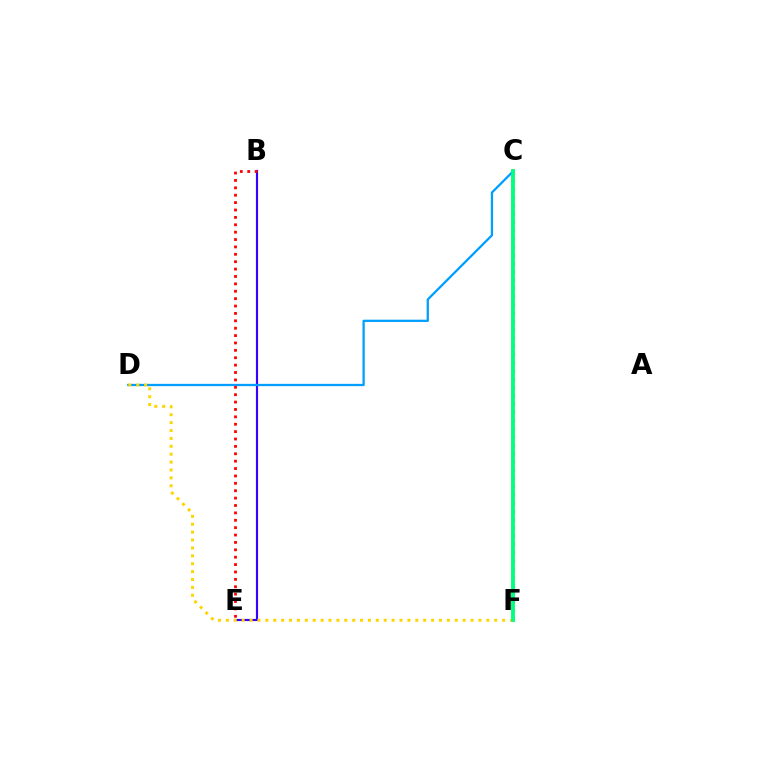{('C', 'F'): [{'color': '#ff00ed', 'line_style': 'dotted', 'thickness': 2.24}, {'color': '#4fff00', 'line_style': 'solid', 'thickness': 2.63}, {'color': '#00ff86', 'line_style': 'solid', 'thickness': 2.61}], ('B', 'E'): [{'color': '#3700ff', 'line_style': 'solid', 'thickness': 1.56}, {'color': '#ff0000', 'line_style': 'dotted', 'thickness': 2.01}], ('C', 'D'): [{'color': '#009eff', 'line_style': 'solid', 'thickness': 1.64}], ('D', 'F'): [{'color': '#ffd500', 'line_style': 'dotted', 'thickness': 2.14}]}